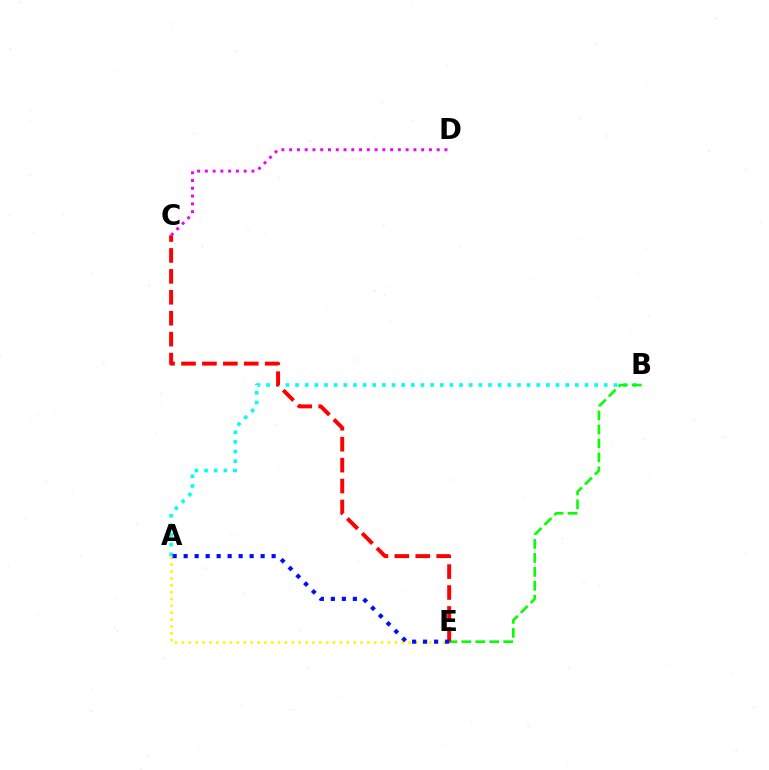{('A', 'B'): [{'color': '#00fff6', 'line_style': 'dotted', 'thickness': 2.62}], ('B', 'E'): [{'color': '#08ff00', 'line_style': 'dashed', 'thickness': 1.9}], ('A', 'E'): [{'color': '#fcf500', 'line_style': 'dotted', 'thickness': 1.87}, {'color': '#0010ff', 'line_style': 'dotted', 'thickness': 2.99}], ('C', 'E'): [{'color': '#ff0000', 'line_style': 'dashed', 'thickness': 2.84}], ('C', 'D'): [{'color': '#ee00ff', 'line_style': 'dotted', 'thickness': 2.11}]}